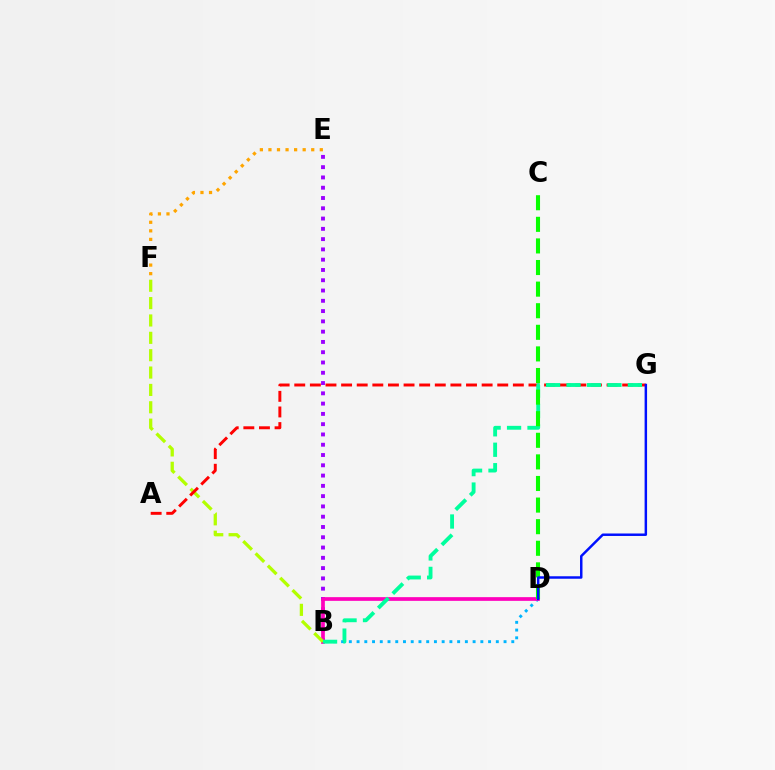{('B', 'E'): [{'color': '#9b00ff', 'line_style': 'dotted', 'thickness': 2.79}], ('B', 'D'): [{'color': '#00b5ff', 'line_style': 'dotted', 'thickness': 2.1}, {'color': '#ff00bd', 'line_style': 'solid', 'thickness': 2.67}], ('B', 'F'): [{'color': '#b3ff00', 'line_style': 'dashed', 'thickness': 2.36}], ('A', 'G'): [{'color': '#ff0000', 'line_style': 'dashed', 'thickness': 2.12}], ('B', 'G'): [{'color': '#00ff9d', 'line_style': 'dashed', 'thickness': 2.78}], ('E', 'F'): [{'color': '#ffa500', 'line_style': 'dotted', 'thickness': 2.33}], ('C', 'D'): [{'color': '#08ff00', 'line_style': 'dashed', 'thickness': 2.93}], ('D', 'G'): [{'color': '#0010ff', 'line_style': 'solid', 'thickness': 1.78}]}